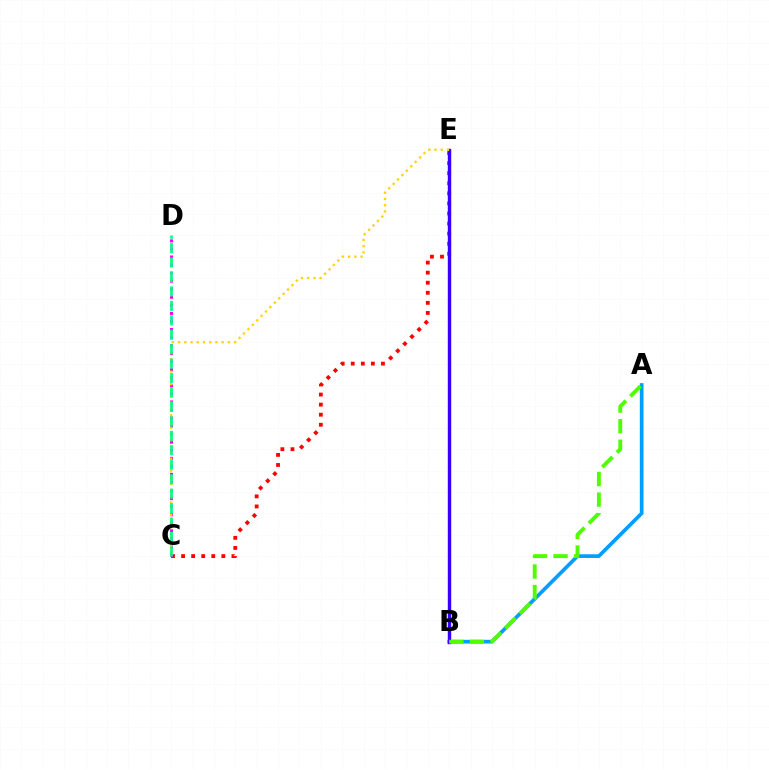{('C', 'E'): [{'color': '#ff0000', 'line_style': 'dotted', 'thickness': 2.73}, {'color': '#ffd500', 'line_style': 'dotted', 'thickness': 1.69}], ('C', 'D'): [{'color': '#ff00ed', 'line_style': 'dotted', 'thickness': 2.19}, {'color': '#00ff86', 'line_style': 'dashed', 'thickness': 1.96}], ('A', 'B'): [{'color': '#009eff', 'line_style': 'solid', 'thickness': 2.66}, {'color': '#4fff00', 'line_style': 'dashed', 'thickness': 2.8}], ('B', 'E'): [{'color': '#3700ff', 'line_style': 'solid', 'thickness': 2.45}]}